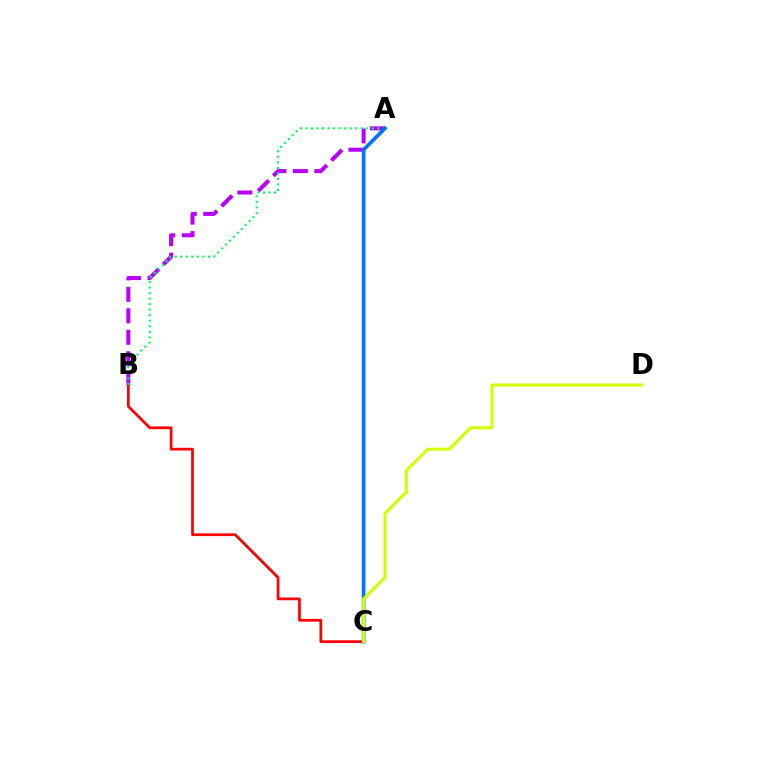{('B', 'C'): [{'color': '#ff0000', 'line_style': 'solid', 'thickness': 1.96}], ('A', 'B'): [{'color': '#b900ff', 'line_style': 'dashed', 'thickness': 2.92}, {'color': '#00ff5c', 'line_style': 'dotted', 'thickness': 1.5}], ('A', 'C'): [{'color': '#0074ff', 'line_style': 'solid', 'thickness': 2.66}], ('C', 'D'): [{'color': '#d1ff00', 'line_style': 'solid', 'thickness': 2.2}]}